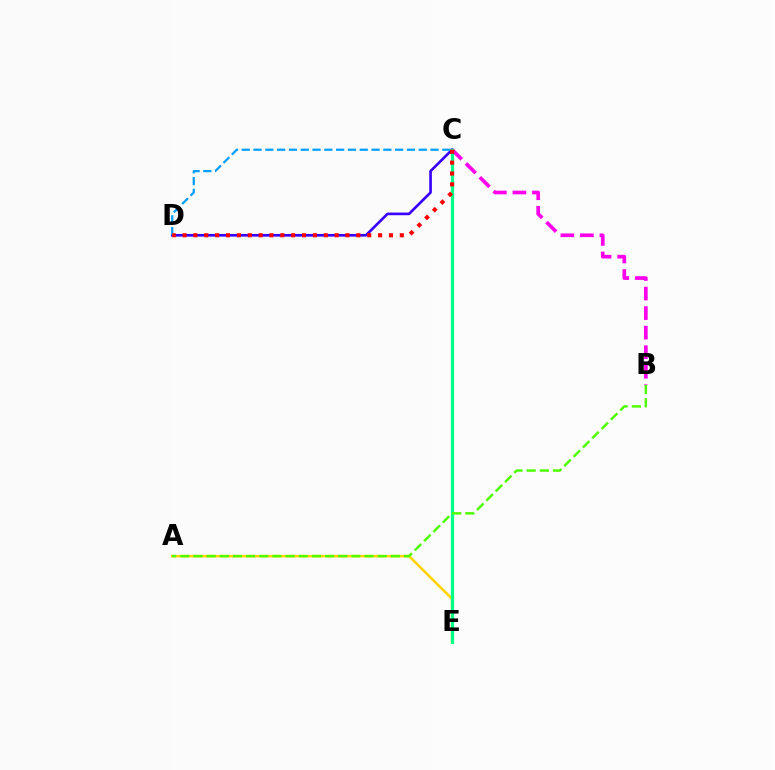{('B', 'C'): [{'color': '#ff00ed', 'line_style': 'dashed', 'thickness': 2.65}], ('C', 'D'): [{'color': '#3700ff', 'line_style': 'solid', 'thickness': 1.91}, {'color': '#009eff', 'line_style': 'dashed', 'thickness': 1.6}, {'color': '#ff0000', 'line_style': 'dotted', 'thickness': 2.95}], ('A', 'E'): [{'color': '#ffd500', 'line_style': 'solid', 'thickness': 1.87}], ('C', 'E'): [{'color': '#00ff86', 'line_style': 'solid', 'thickness': 2.31}], ('A', 'B'): [{'color': '#4fff00', 'line_style': 'dashed', 'thickness': 1.79}]}